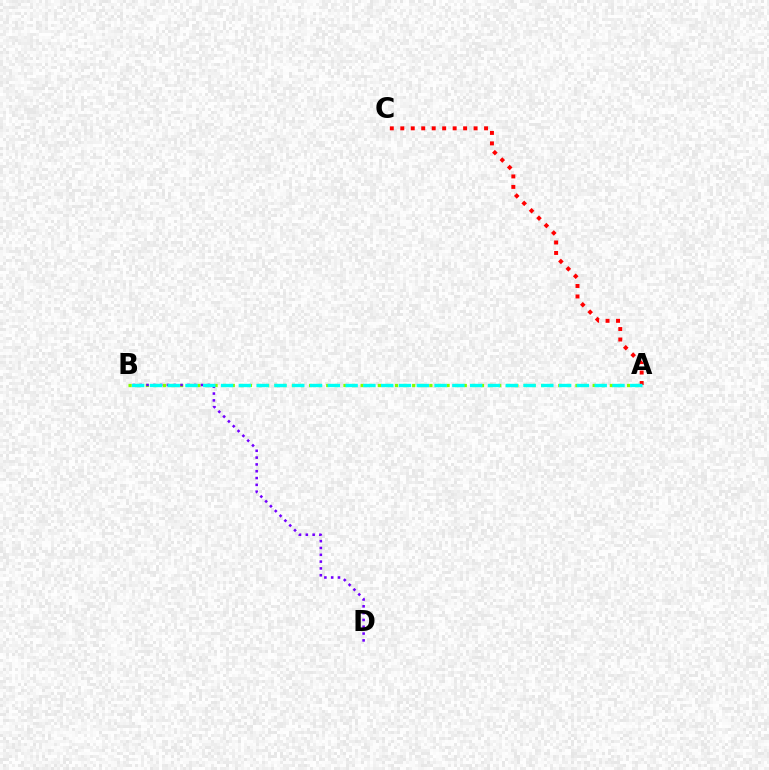{('A', 'B'): [{'color': '#84ff00', 'line_style': 'dotted', 'thickness': 2.33}, {'color': '#00fff6', 'line_style': 'dashed', 'thickness': 2.42}], ('B', 'D'): [{'color': '#7200ff', 'line_style': 'dotted', 'thickness': 1.85}], ('A', 'C'): [{'color': '#ff0000', 'line_style': 'dotted', 'thickness': 2.85}]}